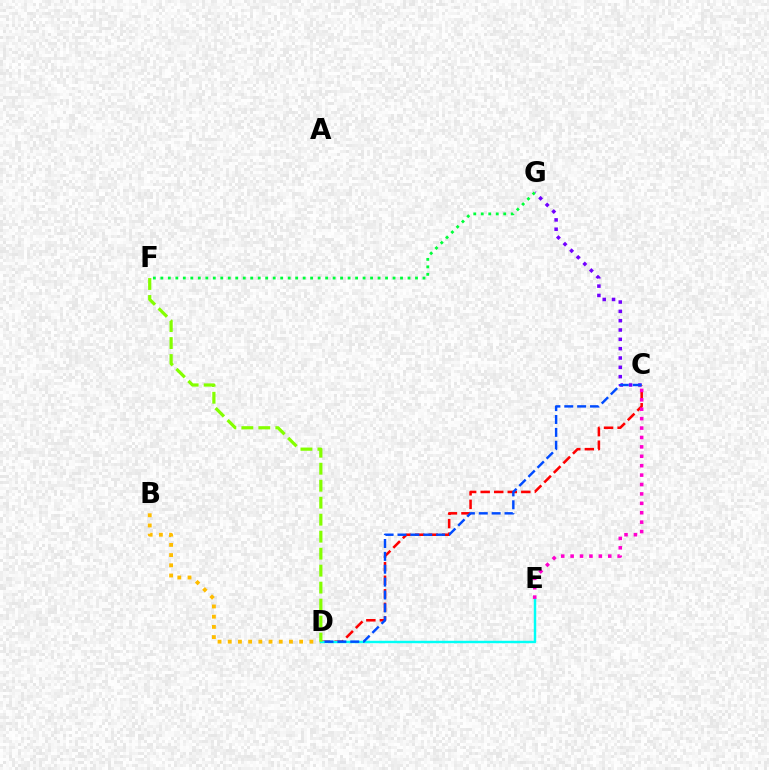{('C', 'G'): [{'color': '#7200ff', 'line_style': 'dotted', 'thickness': 2.53}], ('C', 'D'): [{'color': '#ff0000', 'line_style': 'dashed', 'thickness': 1.84}, {'color': '#004bff', 'line_style': 'dashed', 'thickness': 1.75}], ('B', 'D'): [{'color': '#ffbd00', 'line_style': 'dotted', 'thickness': 2.77}], ('D', 'E'): [{'color': '#00fff6', 'line_style': 'solid', 'thickness': 1.76}], ('D', 'F'): [{'color': '#84ff00', 'line_style': 'dashed', 'thickness': 2.31}], ('F', 'G'): [{'color': '#00ff39', 'line_style': 'dotted', 'thickness': 2.03}], ('C', 'E'): [{'color': '#ff00cf', 'line_style': 'dotted', 'thickness': 2.56}]}